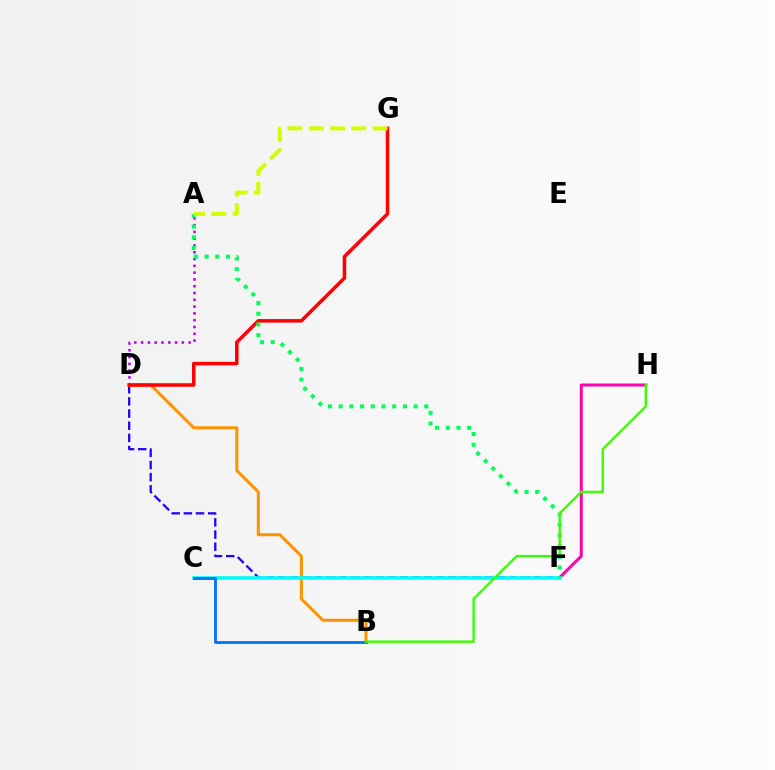{('D', 'F'): [{'color': '#2500ff', 'line_style': 'dashed', 'thickness': 1.65}], ('A', 'D'): [{'color': '#b900ff', 'line_style': 'dotted', 'thickness': 1.85}], ('B', 'D'): [{'color': '#ff9400', 'line_style': 'solid', 'thickness': 2.2}], ('F', 'H'): [{'color': '#ff00ac', 'line_style': 'solid', 'thickness': 2.15}], ('D', 'G'): [{'color': '#ff0000', 'line_style': 'solid', 'thickness': 2.53}], ('C', 'F'): [{'color': '#00fff6', 'line_style': 'solid', 'thickness': 2.6}], ('A', 'F'): [{'color': '#00ff5c', 'line_style': 'dotted', 'thickness': 2.91}], ('A', 'G'): [{'color': '#d1ff00', 'line_style': 'dashed', 'thickness': 2.89}], ('B', 'C'): [{'color': '#0074ff', 'line_style': 'solid', 'thickness': 2.06}], ('B', 'H'): [{'color': '#3dff00', 'line_style': 'solid', 'thickness': 1.74}]}